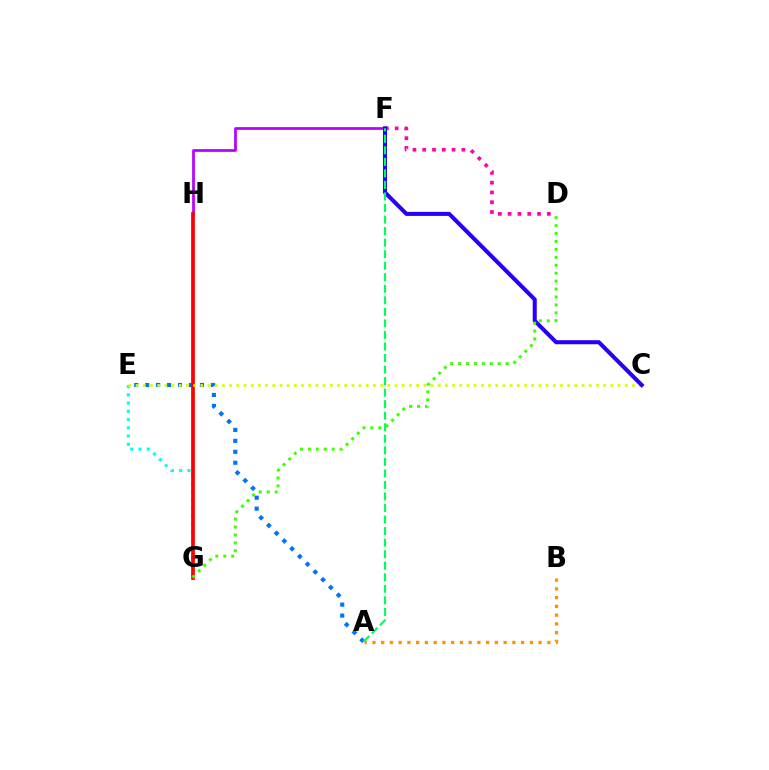{('A', 'B'): [{'color': '#ff9400', 'line_style': 'dotted', 'thickness': 2.38}], ('A', 'E'): [{'color': '#0074ff', 'line_style': 'dotted', 'thickness': 2.98}], ('D', 'F'): [{'color': '#ff00ac', 'line_style': 'dotted', 'thickness': 2.66}], ('E', 'G'): [{'color': '#00fff6', 'line_style': 'dotted', 'thickness': 2.24}], ('F', 'H'): [{'color': '#b900ff', 'line_style': 'solid', 'thickness': 1.97}], ('G', 'H'): [{'color': '#ff0000', 'line_style': 'solid', 'thickness': 2.67}], ('C', 'E'): [{'color': '#d1ff00', 'line_style': 'dotted', 'thickness': 1.95}], ('C', 'F'): [{'color': '#2500ff', 'line_style': 'solid', 'thickness': 2.91}], ('A', 'F'): [{'color': '#00ff5c', 'line_style': 'dashed', 'thickness': 1.57}], ('D', 'G'): [{'color': '#3dff00', 'line_style': 'dotted', 'thickness': 2.15}]}